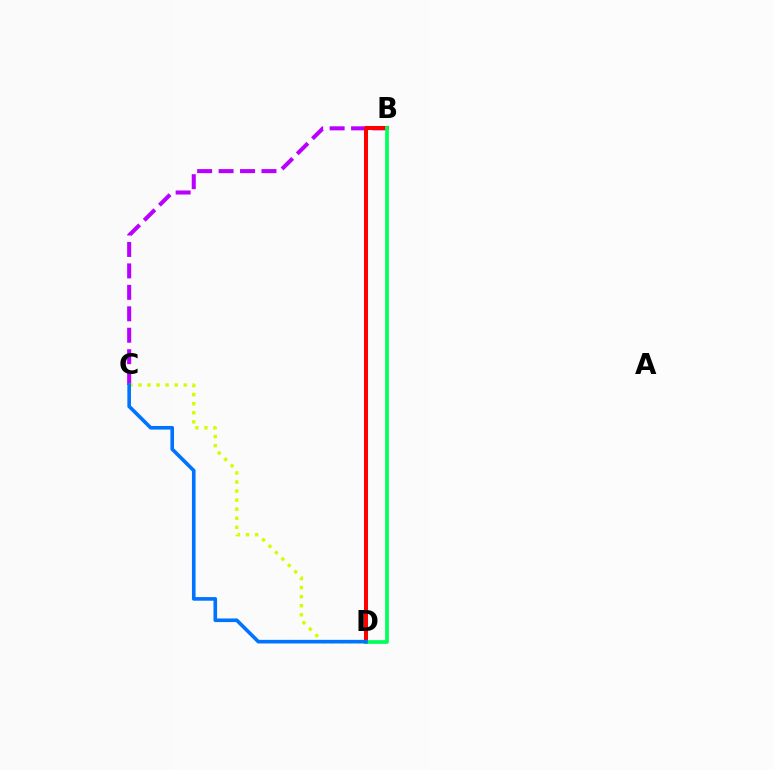{('B', 'C'): [{'color': '#b900ff', 'line_style': 'dashed', 'thickness': 2.91}], ('B', 'D'): [{'color': '#ff0000', 'line_style': 'solid', 'thickness': 2.9}, {'color': '#00ff5c', 'line_style': 'solid', 'thickness': 2.67}], ('C', 'D'): [{'color': '#d1ff00', 'line_style': 'dotted', 'thickness': 2.46}, {'color': '#0074ff', 'line_style': 'solid', 'thickness': 2.61}]}